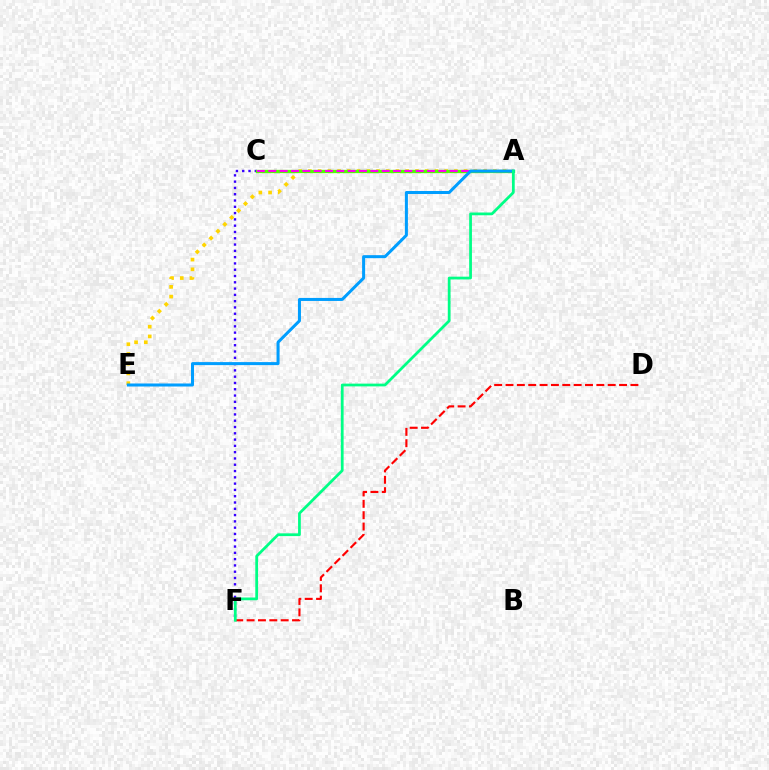{('A', 'E'): [{'color': '#ffd500', 'line_style': 'dotted', 'thickness': 2.64}, {'color': '#009eff', 'line_style': 'solid', 'thickness': 2.18}], ('C', 'F'): [{'color': '#3700ff', 'line_style': 'dotted', 'thickness': 1.71}], ('A', 'C'): [{'color': '#4fff00', 'line_style': 'solid', 'thickness': 2.37}, {'color': '#ff00ed', 'line_style': 'dashed', 'thickness': 1.54}], ('D', 'F'): [{'color': '#ff0000', 'line_style': 'dashed', 'thickness': 1.54}], ('A', 'F'): [{'color': '#00ff86', 'line_style': 'solid', 'thickness': 1.99}]}